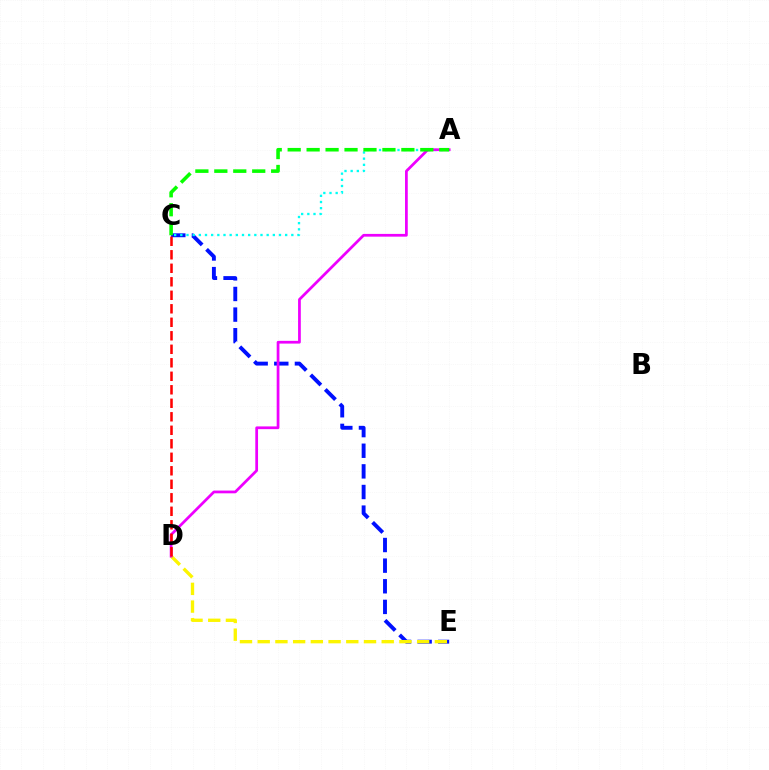{('C', 'E'): [{'color': '#0010ff', 'line_style': 'dashed', 'thickness': 2.8}], ('A', 'C'): [{'color': '#00fff6', 'line_style': 'dotted', 'thickness': 1.68}, {'color': '#08ff00', 'line_style': 'dashed', 'thickness': 2.57}], ('D', 'E'): [{'color': '#fcf500', 'line_style': 'dashed', 'thickness': 2.41}], ('A', 'D'): [{'color': '#ee00ff', 'line_style': 'solid', 'thickness': 1.97}], ('C', 'D'): [{'color': '#ff0000', 'line_style': 'dashed', 'thickness': 1.83}]}